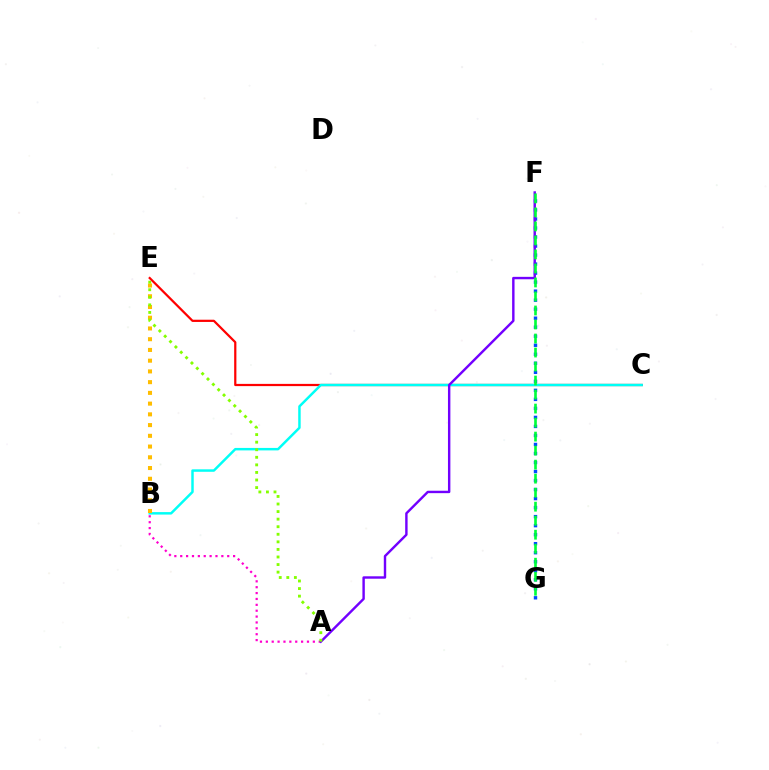{('F', 'G'): [{'color': '#004bff', 'line_style': 'dotted', 'thickness': 2.45}, {'color': '#00ff39', 'line_style': 'dashed', 'thickness': 1.9}], ('A', 'B'): [{'color': '#ff00cf', 'line_style': 'dotted', 'thickness': 1.6}], ('C', 'E'): [{'color': '#ff0000', 'line_style': 'solid', 'thickness': 1.6}], ('B', 'C'): [{'color': '#00fff6', 'line_style': 'solid', 'thickness': 1.78}], ('B', 'E'): [{'color': '#ffbd00', 'line_style': 'dotted', 'thickness': 2.92}], ('A', 'F'): [{'color': '#7200ff', 'line_style': 'solid', 'thickness': 1.74}], ('A', 'E'): [{'color': '#84ff00', 'line_style': 'dotted', 'thickness': 2.06}]}